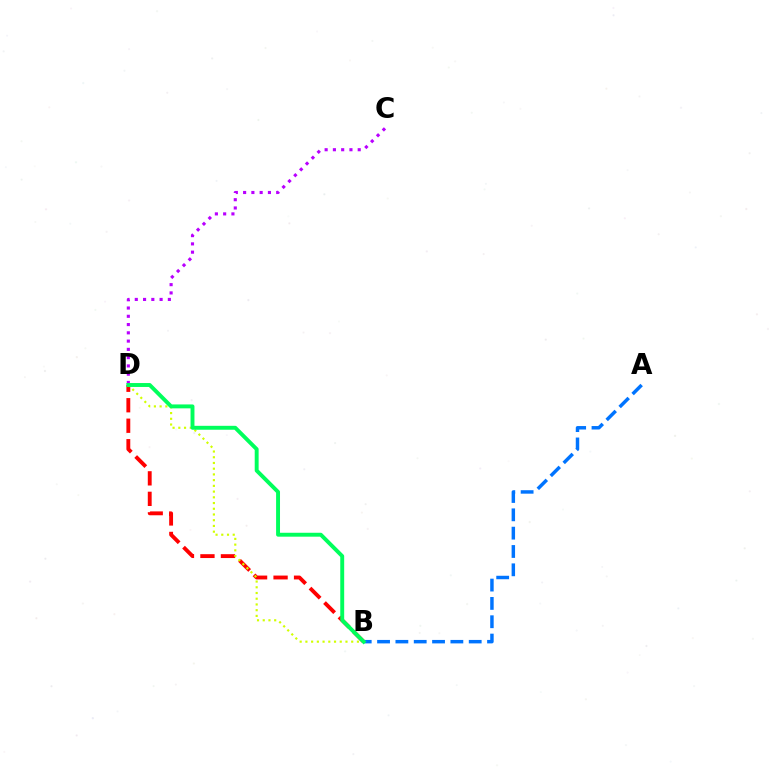{('B', 'D'): [{'color': '#ff0000', 'line_style': 'dashed', 'thickness': 2.78}, {'color': '#d1ff00', 'line_style': 'dotted', 'thickness': 1.56}, {'color': '#00ff5c', 'line_style': 'solid', 'thickness': 2.82}], ('C', 'D'): [{'color': '#b900ff', 'line_style': 'dotted', 'thickness': 2.25}], ('A', 'B'): [{'color': '#0074ff', 'line_style': 'dashed', 'thickness': 2.49}]}